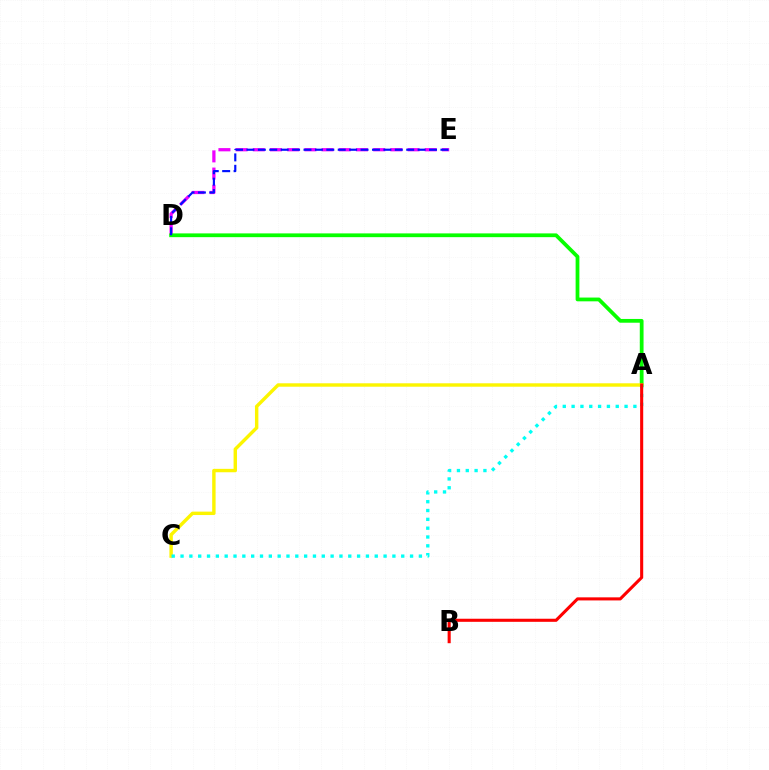{('D', 'E'): [{'color': '#ee00ff', 'line_style': 'dashed', 'thickness': 2.34}, {'color': '#0010ff', 'line_style': 'dashed', 'thickness': 1.55}], ('A', 'D'): [{'color': '#08ff00', 'line_style': 'solid', 'thickness': 2.71}], ('A', 'C'): [{'color': '#fcf500', 'line_style': 'solid', 'thickness': 2.46}, {'color': '#00fff6', 'line_style': 'dotted', 'thickness': 2.4}], ('A', 'B'): [{'color': '#ff0000', 'line_style': 'solid', 'thickness': 2.22}]}